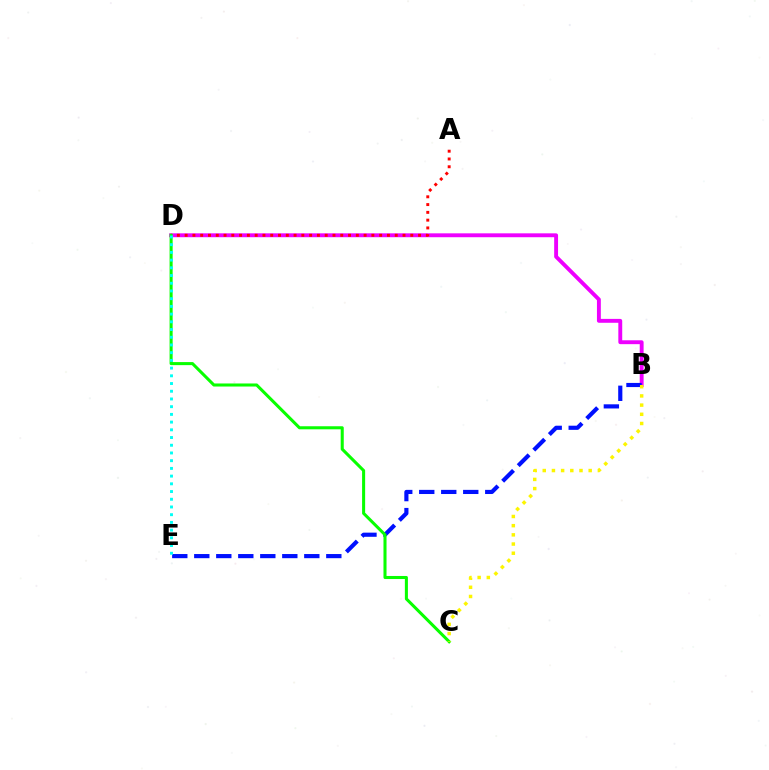{('B', 'D'): [{'color': '#ee00ff', 'line_style': 'solid', 'thickness': 2.8}], ('A', 'D'): [{'color': '#ff0000', 'line_style': 'dotted', 'thickness': 2.11}], ('B', 'E'): [{'color': '#0010ff', 'line_style': 'dashed', 'thickness': 2.99}], ('C', 'D'): [{'color': '#08ff00', 'line_style': 'solid', 'thickness': 2.2}], ('B', 'C'): [{'color': '#fcf500', 'line_style': 'dotted', 'thickness': 2.5}], ('D', 'E'): [{'color': '#00fff6', 'line_style': 'dotted', 'thickness': 2.1}]}